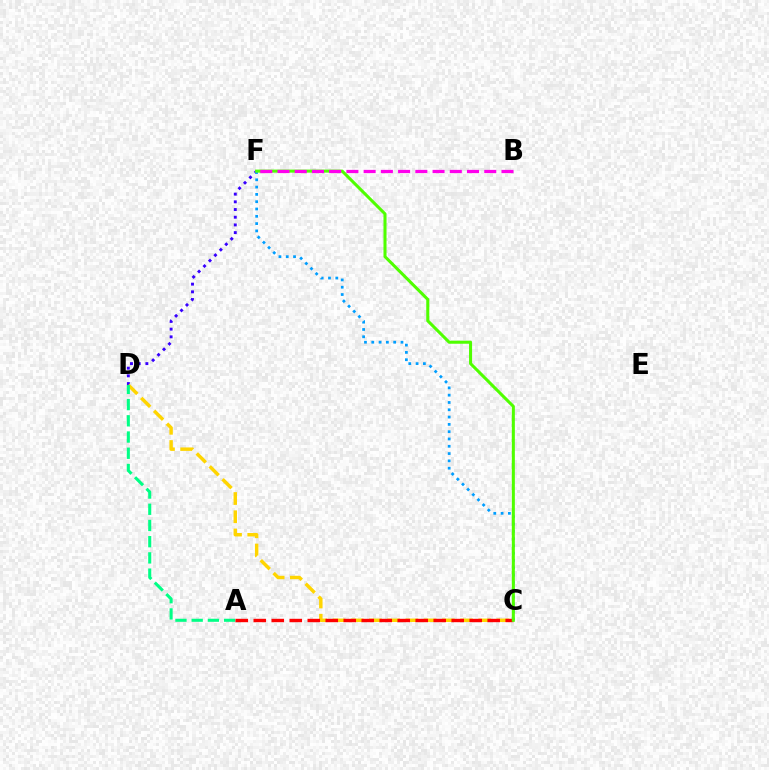{('D', 'F'): [{'color': '#3700ff', 'line_style': 'dotted', 'thickness': 2.09}], ('C', 'D'): [{'color': '#ffd500', 'line_style': 'dashed', 'thickness': 2.48}], ('A', 'D'): [{'color': '#00ff86', 'line_style': 'dashed', 'thickness': 2.2}], ('A', 'C'): [{'color': '#ff0000', 'line_style': 'dashed', 'thickness': 2.44}], ('C', 'F'): [{'color': '#009eff', 'line_style': 'dotted', 'thickness': 1.98}, {'color': '#4fff00', 'line_style': 'solid', 'thickness': 2.19}], ('B', 'F'): [{'color': '#ff00ed', 'line_style': 'dashed', 'thickness': 2.34}]}